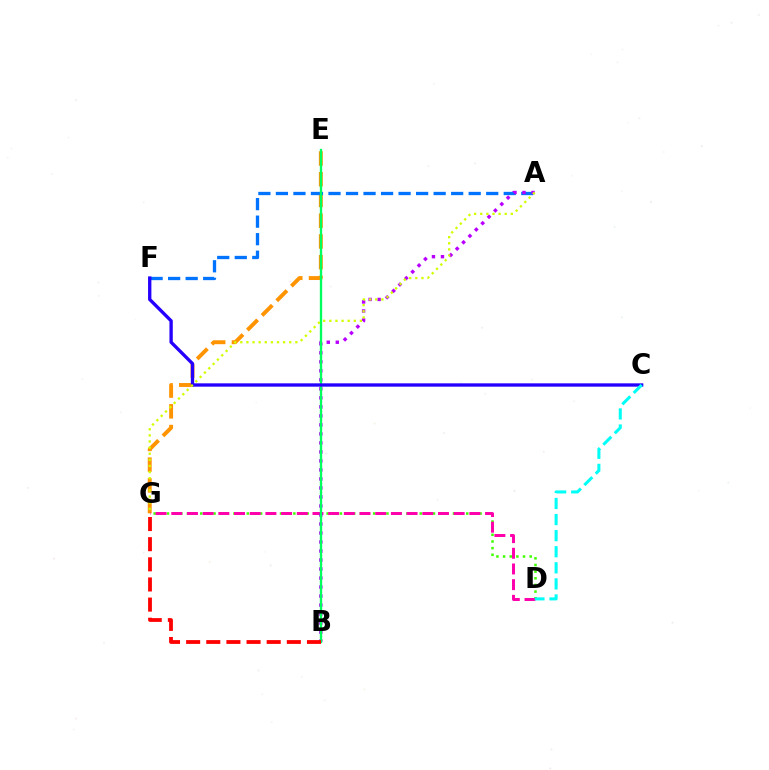{('E', 'G'): [{'color': '#ff9400', 'line_style': 'dashed', 'thickness': 2.82}], ('A', 'F'): [{'color': '#0074ff', 'line_style': 'dashed', 'thickness': 2.38}], ('D', 'G'): [{'color': '#3dff00', 'line_style': 'dotted', 'thickness': 1.81}, {'color': '#ff00ac', 'line_style': 'dashed', 'thickness': 2.13}], ('A', 'B'): [{'color': '#b900ff', 'line_style': 'dotted', 'thickness': 2.45}], ('B', 'E'): [{'color': '#00ff5c', 'line_style': 'solid', 'thickness': 1.68}], ('B', 'G'): [{'color': '#ff0000', 'line_style': 'dashed', 'thickness': 2.74}], ('C', 'F'): [{'color': '#2500ff', 'line_style': 'solid', 'thickness': 2.4}], ('C', 'D'): [{'color': '#00fff6', 'line_style': 'dashed', 'thickness': 2.18}], ('A', 'G'): [{'color': '#d1ff00', 'line_style': 'dotted', 'thickness': 1.66}]}